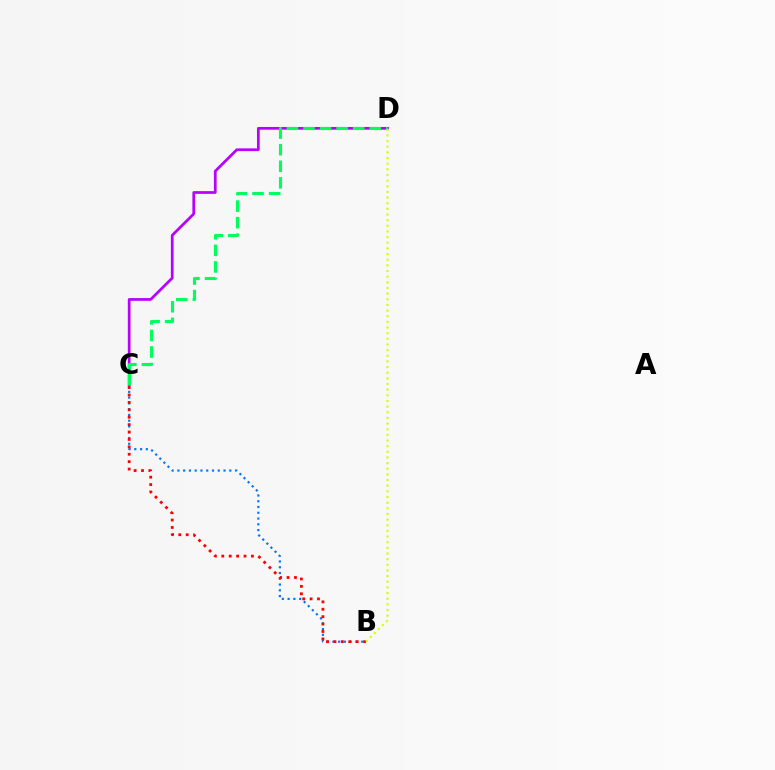{('B', 'C'): [{'color': '#0074ff', 'line_style': 'dotted', 'thickness': 1.57}, {'color': '#ff0000', 'line_style': 'dotted', 'thickness': 2.01}], ('C', 'D'): [{'color': '#b900ff', 'line_style': 'solid', 'thickness': 1.96}, {'color': '#00ff5c', 'line_style': 'dashed', 'thickness': 2.25}], ('B', 'D'): [{'color': '#d1ff00', 'line_style': 'dotted', 'thickness': 1.54}]}